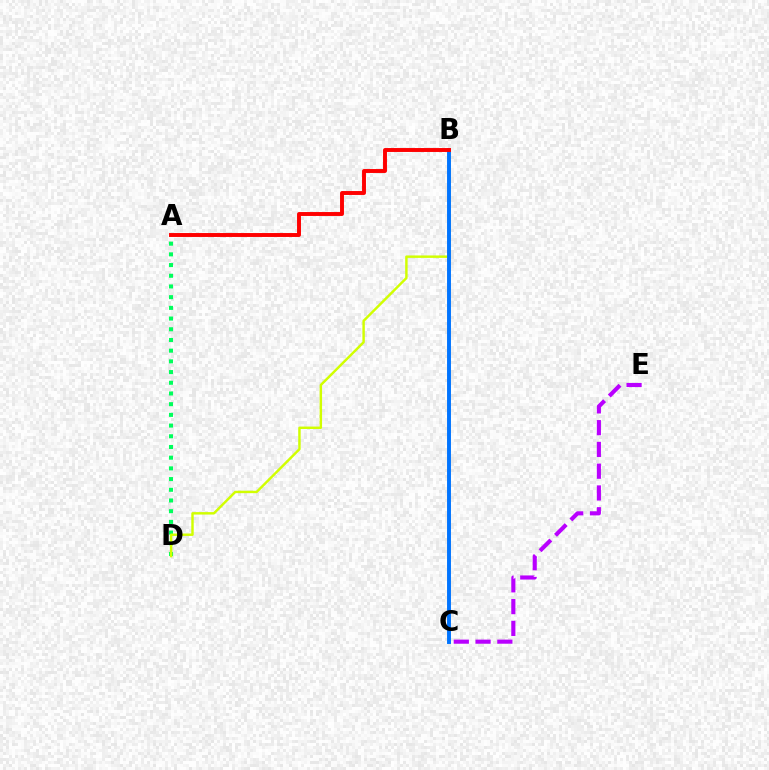{('A', 'D'): [{'color': '#00ff5c', 'line_style': 'dotted', 'thickness': 2.91}], ('C', 'E'): [{'color': '#b900ff', 'line_style': 'dashed', 'thickness': 2.96}], ('B', 'D'): [{'color': '#d1ff00', 'line_style': 'solid', 'thickness': 1.76}], ('B', 'C'): [{'color': '#0074ff', 'line_style': 'solid', 'thickness': 2.82}], ('A', 'B'): [{'color': '#ff0000', 'line_style': 'solid', 'thickness': 2.82}]}